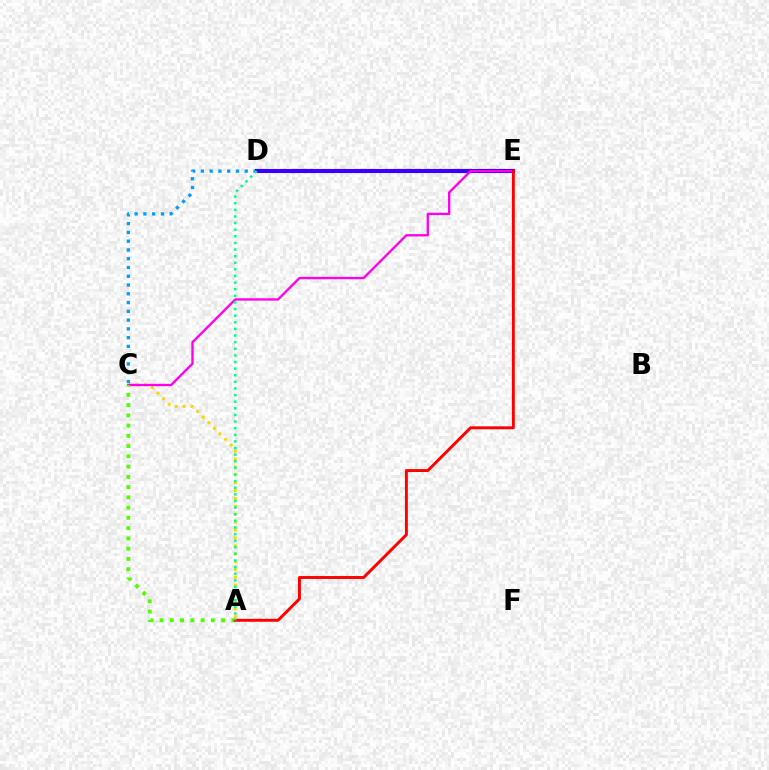{('A', 'C'): [{'color': '#ffd500', 'line_style': 'dotted', 'thickness': 2.14}, {'color': '#4fff00', 'line_style': 'dotted', 'thickness': 2.79}], ('C', 'D'): [{'color': '#009eff', 'line_style': 'dotted', 'thickness': 2.38}], ('D', 'E'): [{'color': '#3700ff', 'line_style': 'solid', 'thickness': 2.96}], ('C', 'E'): [{'color': '#ff00ed', 'line_style': 'solid', 'thickness': 1.68}], ('A', 'E'): [{'color': '#ff0000', 'line_style': 'solid', 'thickness': 2.1}], ('A', 'D'): [{'color': '#00ff86', 'line_style': 'dotted', 'thickness': 1.8}]}